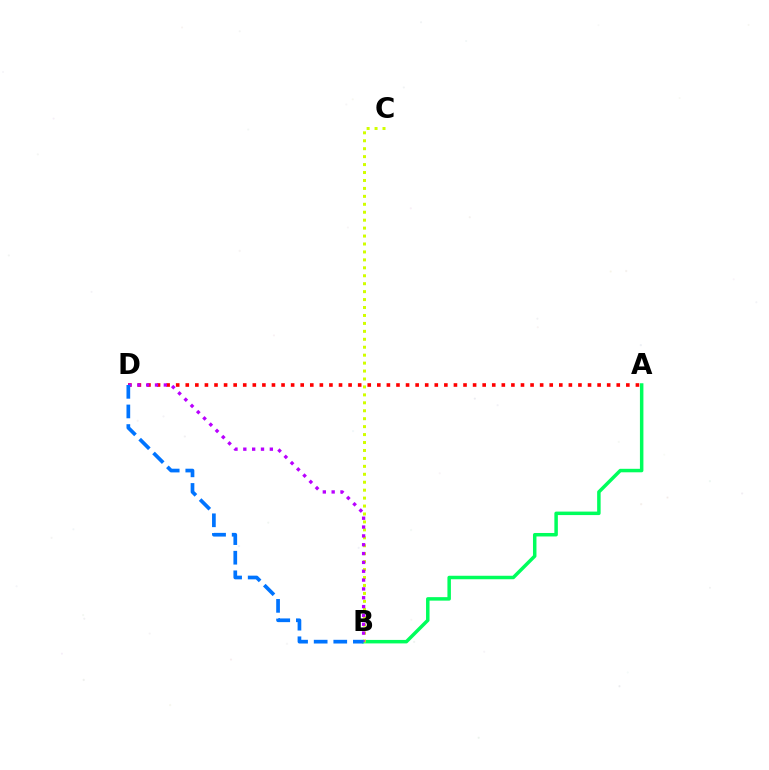{('A', 'B'): [{'color': '#00ff5c', 'line_style': 'solid', 'thickness': 2.51}], ('A', 'D'): [{'color': '#ff0000', 'line_style': 'dotted', 'thickness': 2.6}], ('B', 'C'): [{'color': '#d1ff00', 'line_style': 'dotted', 'thickness': 2.16}], ('B', 'D'): [{'color': '#b900ff', 'line_style': 'dotted', 'thickness': 2.4}, {'color': '#0074ff', 'line_style': 'dashed', 'thickness': 2.66}]}